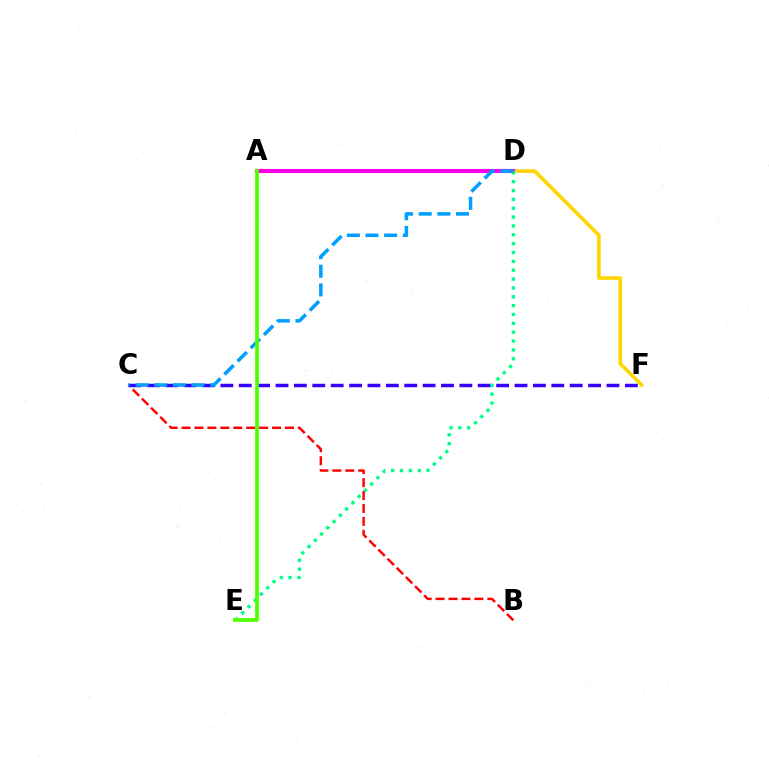{('B', 'C'): [{'color': '#ff0000', 'line_style': 'dashed', 'thickness': 1.76}], ('A', 'F'): [{'color': '#ffd500', 'line_style': 'solid', 'thickness': 2.59}], ('A', 'D'): [{'color': '#ff00ed', 'line_style': 'solid', 'thickness': 2.96}], ('C', 'F'): [{'color': '#3700ff', 'line_style': 'dashed', 'thickness': 2.5}], ('D', 'E'): [{'color': '#00ff86', 'line_style': 'dotted', 'thickness': 2.41}], ('C', 'D'): [{'color': '#009eff', 'line_style': 'dashed', 'thickness': 2.53}], ('A', 'E'): [{'color': '#4fff00', 'line_style': 'solid', 'thickness': 2.68}]}